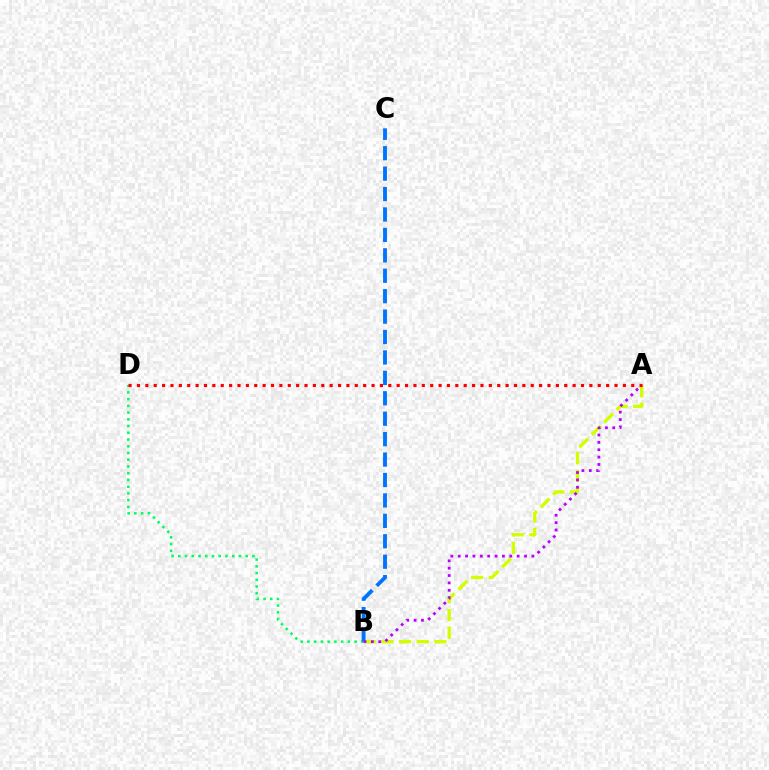{('A', 'B'): [{'color': '#d1ff00', 'line_style': 'dashed', 'thickness': 2.4}, {'color': '#b900ff', 'line_style': 'dotted', 'thickness': 2.0}], ('B', 'D'): [{'color': '#00ff5c', 'line_style': 'dotted', 'thickness': 1.83}], ('B', 'C'): [{'color': '#0074ff', 'line_style': 'dashed', 'thickness': 2.77}], ('A', 'D'): [{'color': '#ff0000', 'line_style': 'dotted', 'thickness': 2.28}]}